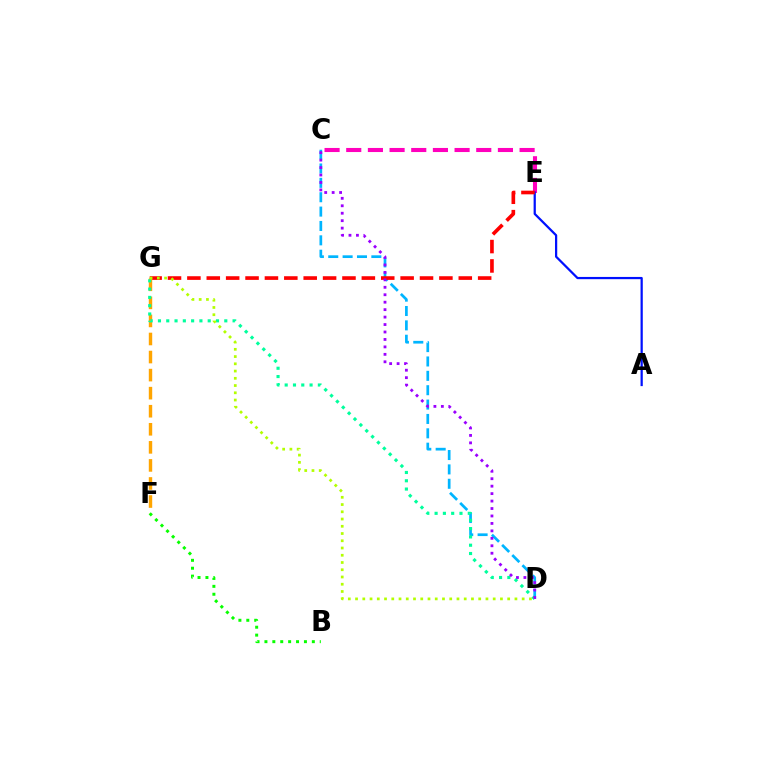{('C', 'E'): [{'color': '#ff00bd', 'line_style': 'dashed', 'thickness': 2.94}], ('C', 'D'): [{'color': '#00b5ff', 'line_style': 'dashed', 'thickness': 1.95}, {'color': '#9b00ff', 'line_style': 'dotted', 'thickness': 2.02}], ('A', 'E'): [{'color': '#0010ff', 'line_style': 'solid', 'thickness': 1.61}], ('E', 'G'): [{'color': '#ff0000', 'line_style': 'dashed', 'thickness': 2.63}], ('F', 'G'): [{'color': '#ffa500', 'line_style': 'dashed', 'thickness': 2.45}], ('D', 'G'): [{'color': '#00ff9d', 'line_style': 'dotted', 'thickness': 2.25}, {'color': '#b3ff00', 'line_style': 'dotted', 'thickness': 1.97}], ('B', 'F'): [{'color': '#08ff00', 'line_style': 'dotted', 'thickness': 2.15}]}